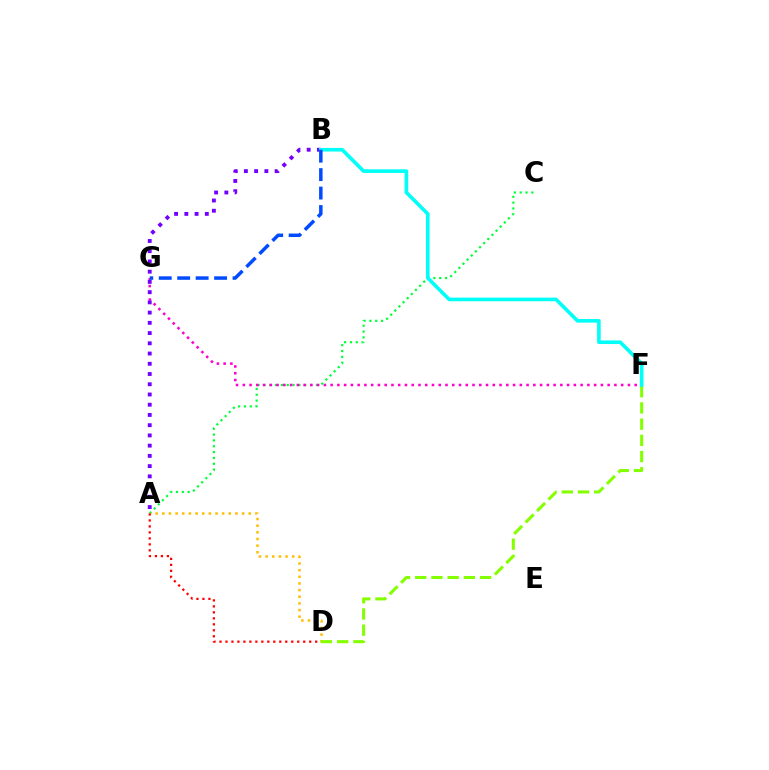{('A', 'C'): [{'color': '#00ff39', 'line_style': 'dotted', 'thickness': 1.59}], ('F', 'G'): [{'color': '#ff00cf', 'line_style': 'dotted', 'thickness': 1.84}], ('A', 'D'): [{'color': '#ffbd00', 'line_style': 'dotted', 'thickness': 1.81}, {'color': '#ff0000', 'line_style': 'dotted', 'thickness': 1.63}], ('A', 'B'): [{'color': '#7200ff', 'line_style': 'dotted', 'thickness': 2.78}], ('D', 'F'): [{'color': '#84ff00', 'line_style': 'dashed', 'thickness': 2.2}], ('B', 'F'): [{'color': '#00fff6', 'line_style': 'solid', 'thickness': 2.6}], ('B', 'G'): [{'color': '#004bff', 'line_style': 'dashed', 'thickness': 2.51}]}